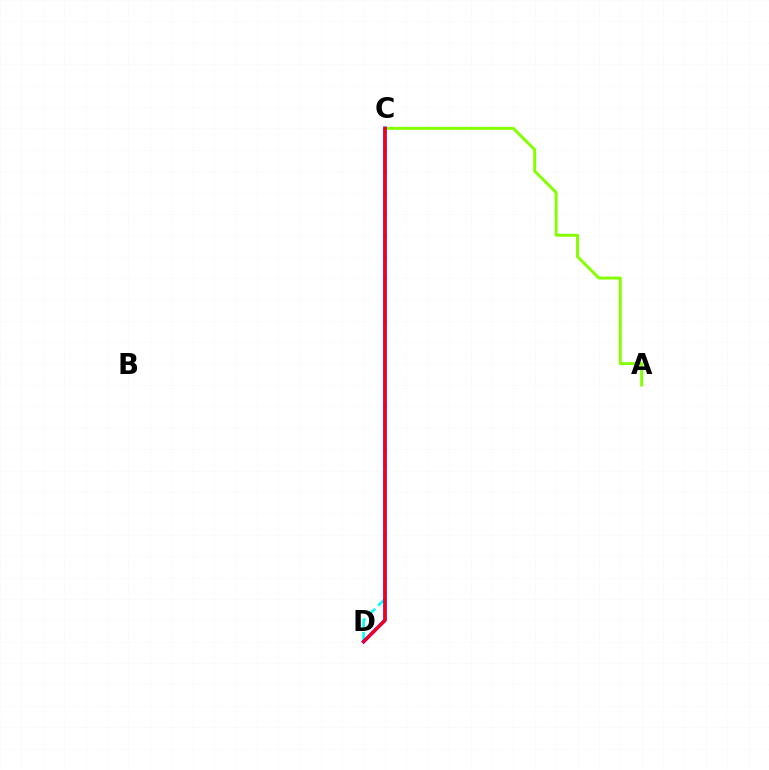{('A', 'C'): [{'color': '#84ff00', 'line_style': 'solid', 'thickness': 2.12}], ('C', 'D'): [{'color': '#00fff6', 'line_style': 'dashed', 'thickness': 1.9}, {'color': '#7200ff', 'line_style': 'solid', 'thickness': 2.62}, {'color': '#ff0000', 'line_style': 'solid', 'thickness': 1.97}]}